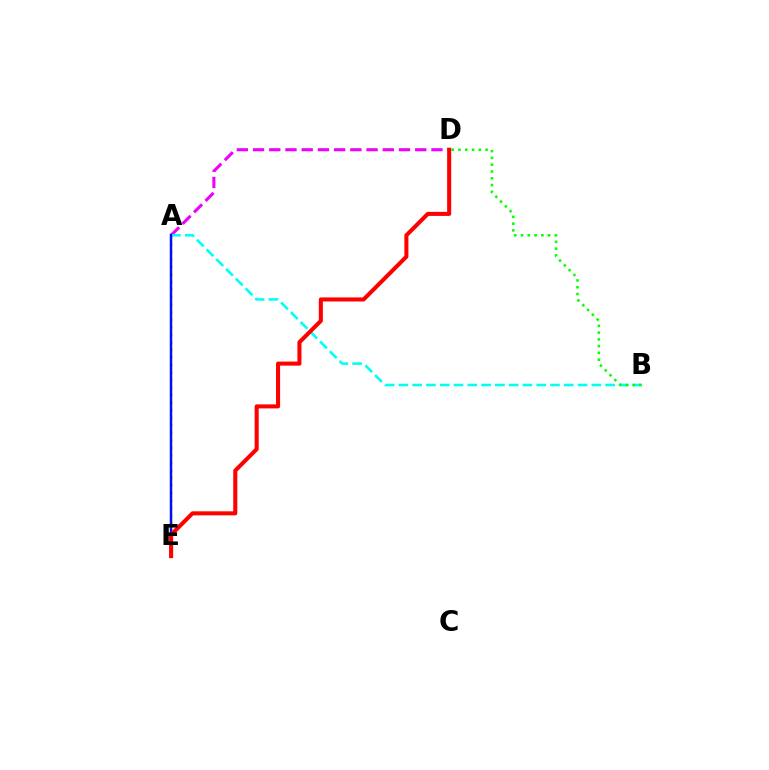{('A', 'E'): [{'color': '#fcf500', 'line_style': 'dotted', 'thickness': 2.05}, {'color': '#0010ff', 'line_style': 'solid', 'thickness': 1.79}], ('A', 'D'): [{'color': '#ee00ff', 'line_style': 'dashed', 'thickness': 2.2}], ('A', 'B'): [{'color': '#00fff6', 'line_style': 'dashed', 'thickness': 1.87}], ('B', 'D'): [{'color': '#08ff00', 'line_style': 'dotted', 'thickness': 1.84}], ('D', 'E'): [{'color': '#ff0000', 'line_style': 'solid', 'thickness': 2.92}]}